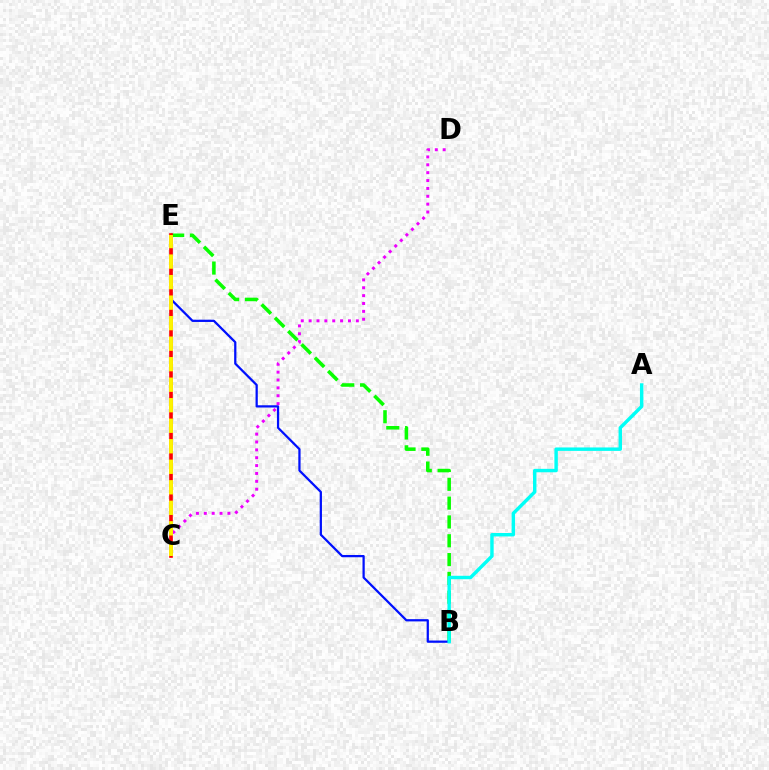{('B', 'E'): [{'color': '#08ff00', 'line_style': 'dashed', 'thickness': 2.56}, {'color': '#0010ff', 'line_style': 'solid', 'thickness': 1.62}], ('C', 'D'): [{'color': '#ee00ff', 'line_style': 'dotted', 'thickness': 2.14}], ('C', 'E'): [{'color': '#ff0000', 'line_style': 'solid', 'thickness': 2.62}, {'color': '#fcf500', 'line_style': 'dashed', 'thickness': 2.79}], ('A', 'B'): [{'color': '#00fff6', 'line_style': 'solid', 'thickness': 2.47}]}